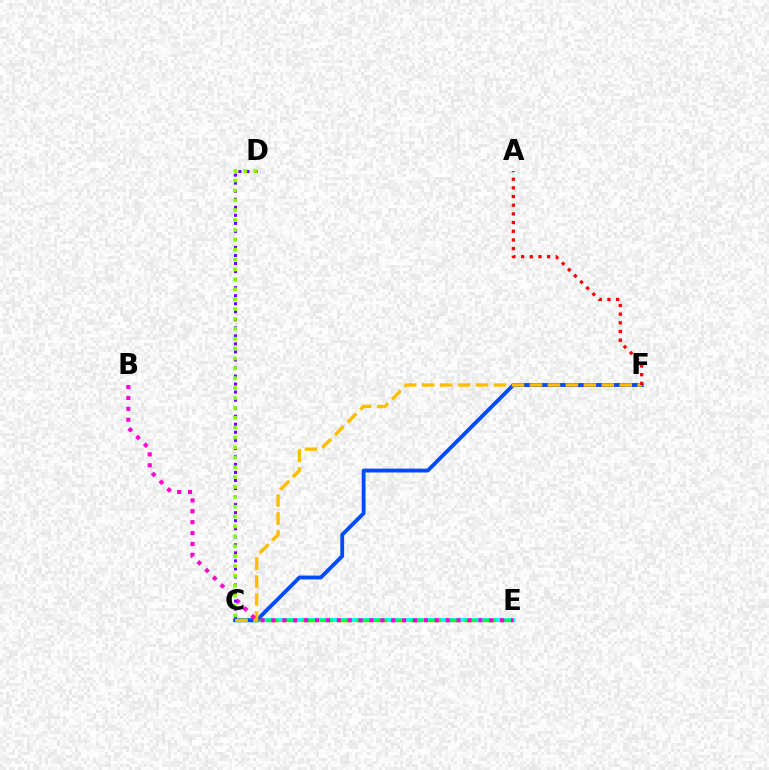{('C', 'E'): [{'color': '#00fff6', 'line_style': 'solid', 'thickness': 2.83}, {'color': '#00ff39', 'line_style': 'dashed', 'thickness': 2.46}], ('C', 'F'): [{'color': '#004bff', 'line_style': 'solid', 'thickness': 2.77}, {'color': '#ffbd00', 'line_style': 'dashed', 'thickness': 2.44}], ('B', 'E'): [{'color': '#ff00cf', 'line_style': 'dotted', 'thickness': 2.96}], ('C', 'D'): [{'color': '#7200ff', 'line_style': 'dotted', 'thickness': 2.18}, {'color': '#84ff00', 'line_style': 'dotted', 'thickness': 2.69}], ('A', 'F'): [{'color': '#ff0000', 'line_style': 'dotted', 'thickness': 2.36}]}